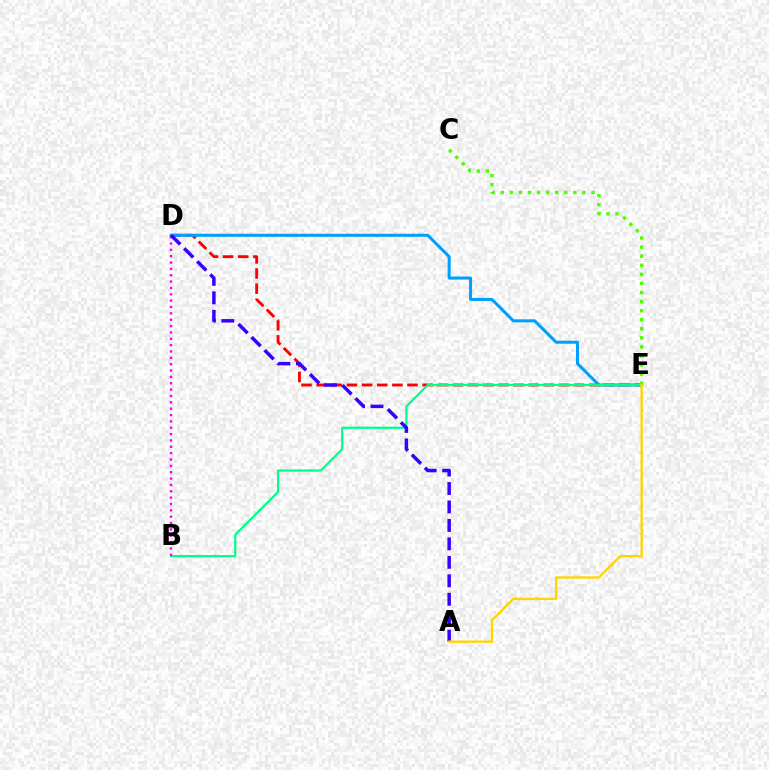{('D', 'E'): [{'color': '#ff0000', 'line_style': 'dashed', 'thickness': 2.06}, {'color': '#009eff', 'line_style': 'solid', 'thickness': 2.18}], ('B', 'E'): [{'color': '#00ff86', 'line_style': 'solid', 'thickness': 1.61}], ('B', 'D'): [{'color': '#ff00ed', 'line_style': 'dotted', 'thickness': 1.73}], ('A', 'D'): [{'color': '#3700ff', 'line_style': 'dashed', 'thickness': 2.51}], ('C', 'E'): [{'color': '#4fff00', 'line_style': 'dotted', 'thickness': 2.47}], ('A', 'E'): [{'color': '#ffd500', 'line_style': 'solid', 'thickness': 1.7}]}